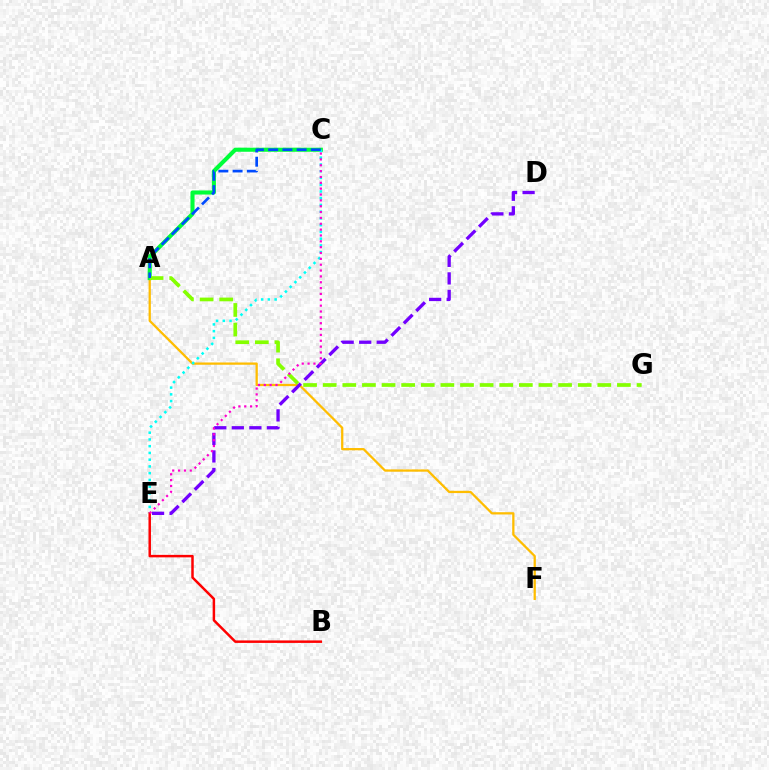{('A', 'F'): [{'color': '#ffbd00', 'line_style': 'solid', 'thickness': 1.63}], ('A', 'C'): [{'color': '#00ff39', 'line_style': 'solid', 'thickness': 2.94}, {'color': '#004bff', 'line_style': 'dashed', 'thickness': 1.93}], ('A', 'G'): [{'color': '#84ff00', 'line_style': 'dashed', 'thickness': 2.66}], ('D', 'E'): [{'color': '#7200ff', 'line_style': 'dashed', 'thickness': 2.38}], ('C', 'E'): [{'color': '#00fff6', 'line_style': 'dotted', 'thickness': 1.83}, {'color': '#ff00cf', 'line_style': 'dotted', 'thickness': 1.59}], ('B', 'E'): [{'color': '#ff0000', 'line_style': 'solid', 'thickness': 1.79}]}